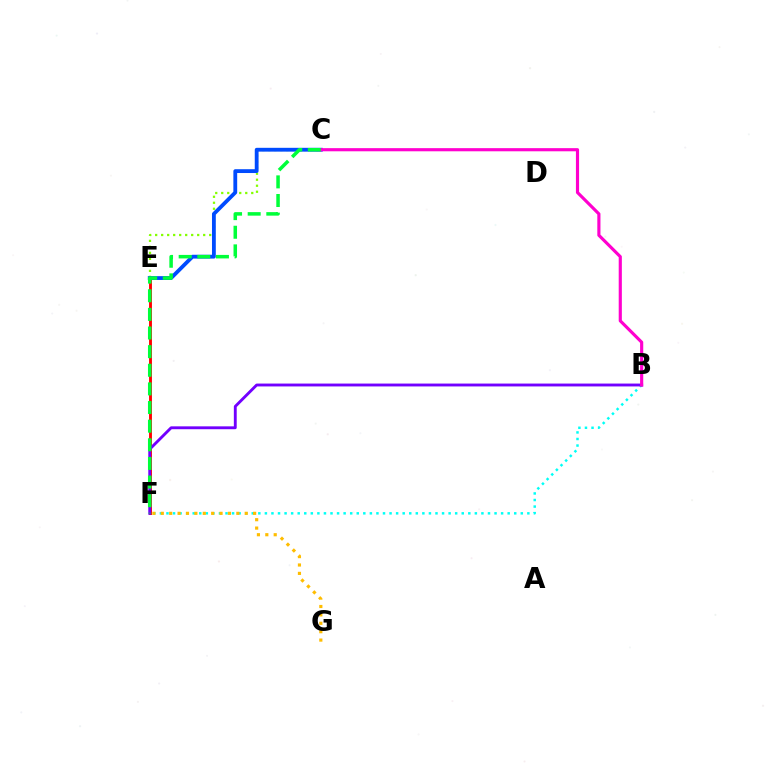{('C', 'E'): [{'color': '#84ff00', 'line_style': 'dotted', 'thickness': 1.63}, {'color': '#004bff', 'line_style': 'solid', 'thickness': 2.75}], ('E', 'F'): [{'color': '#ff0000', 'line_style': 'solid', 'thickness': 2.08}], ('B', 'F'): [{'color': '#00fff6', 'line_style': 'dotted', 'thickness': 1.78}, {'color': '#7200ff', 'line_style': 'solid', 'thickness': 2.07}], ('B', 'C'): [{'color': '#ff00cf', 'line_style': 'solid', 'thickness': 2.26}], ('F', 'G'): [{'color': '#ffbd00', 'line_style': 'dotted', 'thickness': 2.28}], ('C', 'F'): [{'color': '#00ff39', 'line_style': 'dashed', 'thickness': 2.53}]}